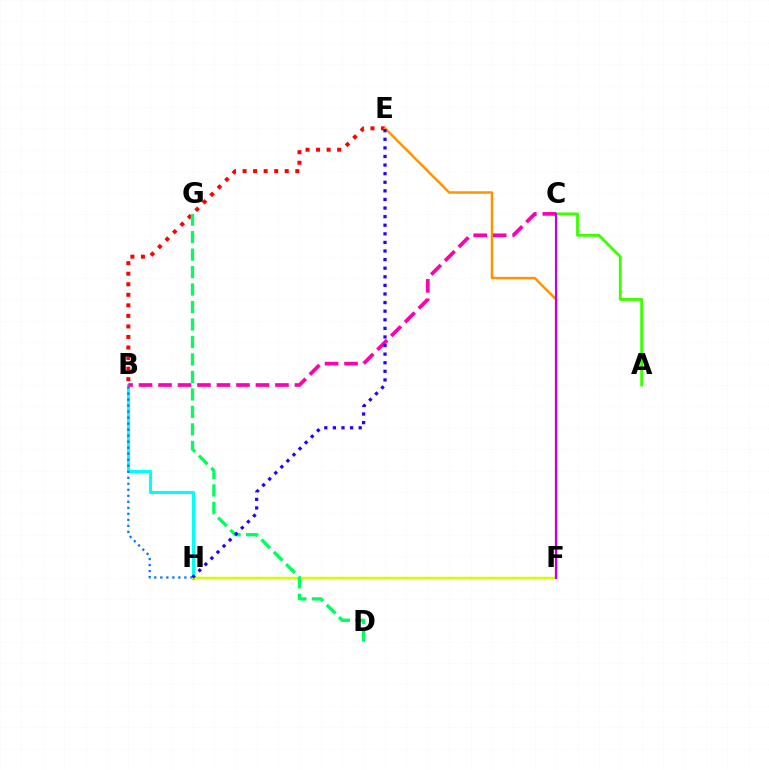{('B', 'H'): [{'color': '#00fff6', 'line_style': 'solid', 'thickness': 2.23}, {'color': '#0074ff', 'line_style': 'dotted', 'thickness': 1.63}], ('B', 'E'): [{'color': '#ff0000', 'line_style': 'dotted', 'thickness': 2.86}], ('A', 'C'): [{'color': '#3dff00', 'line_style': 'solid', 'thickness': 2.04}], ('E', 'F'): [{'color': '#ff9400', 'line_style': 'solid', 'thickness': 1.78}], ('F', 'H'): [{'color': '#d1ff00', 'line_style': 'solid', 'thickness': 1.77}], ('D', 'G'): [{'color': '#00ff5c', 'line_style': 'dashed', 'thickness': 2.37}], ('B', 'C'): [{'color': '#ff00ac', 'line_style': 'dashed', 'thickness': 2.65}], ('E', 'H'): [{'color': '#2500ff', 'line_style': 'dotted', 'thickness': 2.33}], ('C', 'F'): [{'color': '#b900ff', 'line_style': 'solid', 'thickness': 1.54}]}